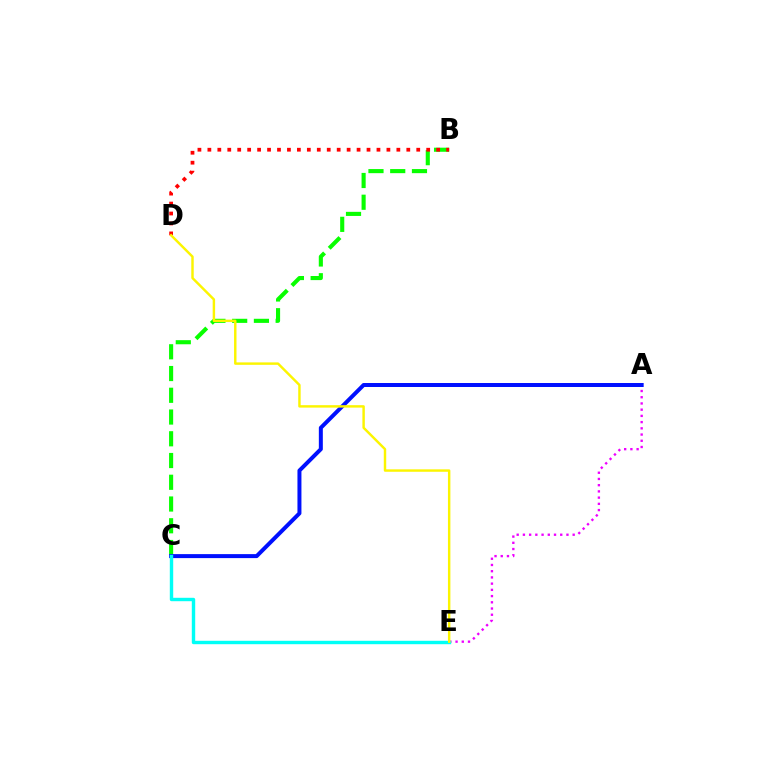{('A', 'E'): [{'color': '#ee00ff', 'line_style': 'dotted', 'thickness': 1.69}], ('B', 'C'): [{'color': '#08ff00', 'line_style': 'dashed', 'thickness': 2.95}], ('A', 'C'): [{'color': '#0010ff', 'line_style': 'solid', 'thickness': 2.87}], ('C', 'E'): [{'color': '#00fff6', 'line_style': 'solid', 'thickness': 2.45}], ('B', 'D'): [{'color': '#ff0000', 'line_style': 'dotted', 'thickness': 2.7}], ('D', 'E'): [{'color': '#fcf500', 'line_style': 'solid', 'thickness': 1.75}]}